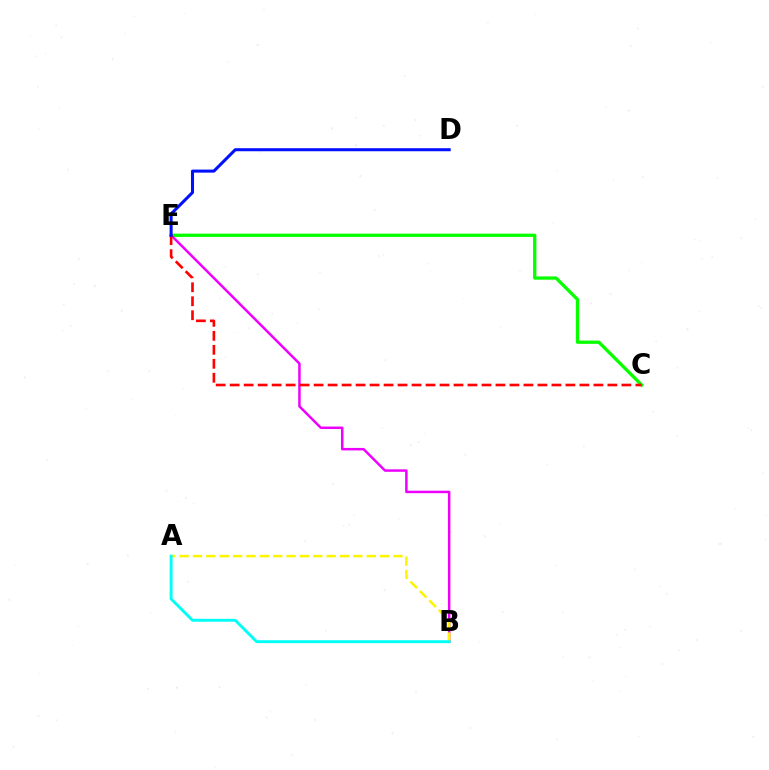{('C', 'E'): [{'color': '#08ff00', 'line_style': 'solid', 'thickness': 2.38}, {'color': '#ff0000', 'line_style': 'dashed', 'thickness': 1.9}], ('B', 'E'): [{'color': '#ee00ff', 'line_style': 'solid', 'thickness': 1.79}], ('A', 'B'): [{'color': '#fcf500', 'line_style': 'dashed', 'thickness': 1.82}, {'color': '#00fff6', 'line_style': 'solid', 'thickness': 2.1}], ('D', 'E'): [{'color': '#0010ff', 'line_style': 'solid', 'thickness': 2.19}]}